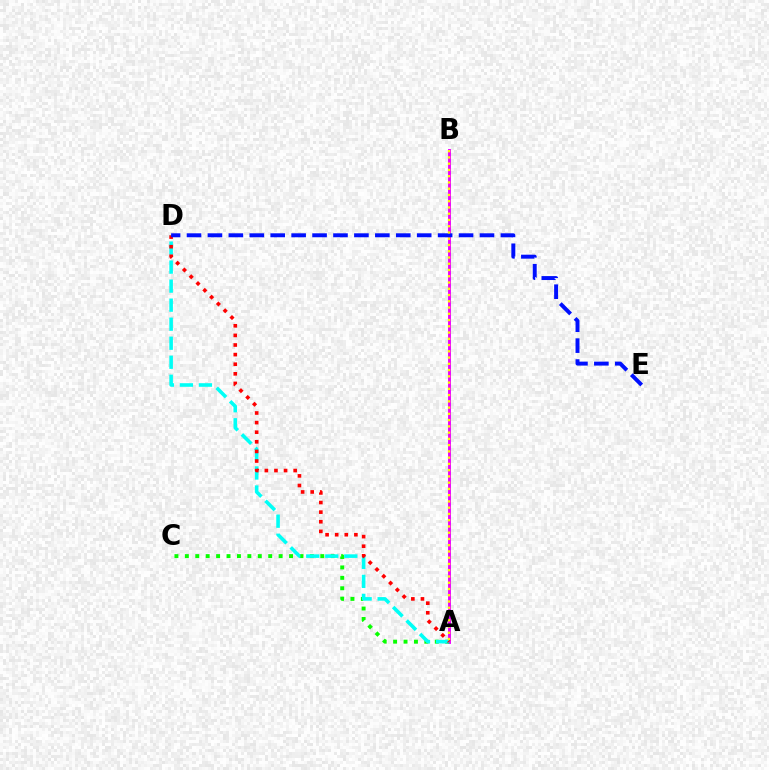{('A', 'B'): [{'color': '#ee00ff', 'line_style': 'solid', 'thickness': 2.09}, {'color': '#fcf500', 'line_style': 'dotted', 'thickness': 1.7}], ('A', 'C'): [{'color': '#08ff00', 'line_style': 'dotted', 'thickness': 2.83}], ('A', 'D'): [{'color': '#00fff6', 'line_style': 'dashed', 'thickness': 2.58}, {'color': '#ff0000', 'line_style': 'dotted', 'thickness': 2.61}], ('D', 'E'): [{'color': '#0010ff', 'line_style': 'dashed', 'thickness': 2.84}]}